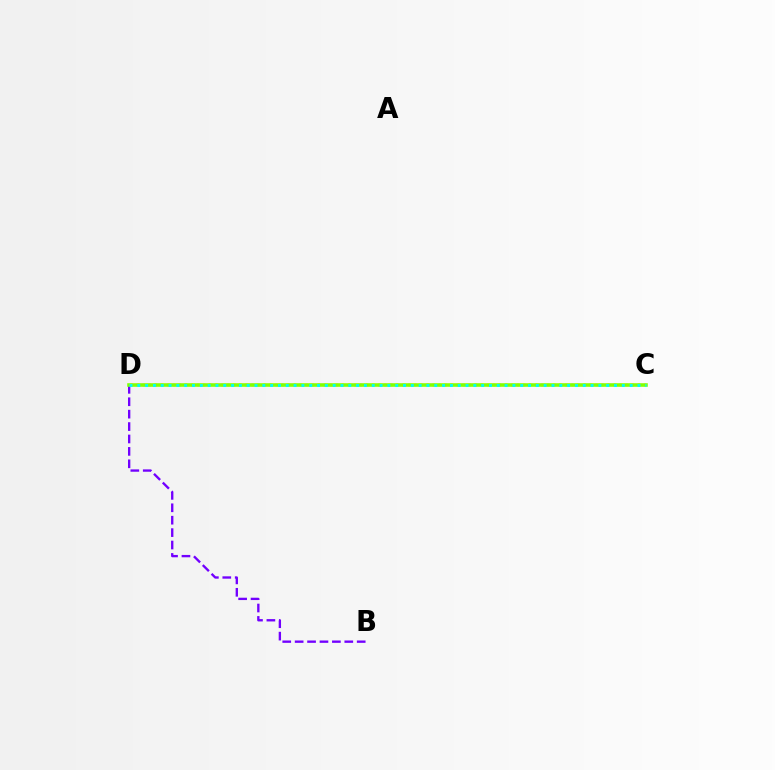{('B', 'D'): [{'color': '#7200ff', 'line_style': 'dashed', 'thickness': 1.69}], ('C', 'D'): [{'color': '#ff0000', 'line_style': 'dotted', 'thickness': 1.64}, {'color': '#84ff00', 'line_style': 'solid', 'thickness': 2.58}, {'color': '#00fff6', 'line_style': 'dotted', 'thickness': 2.12}]}